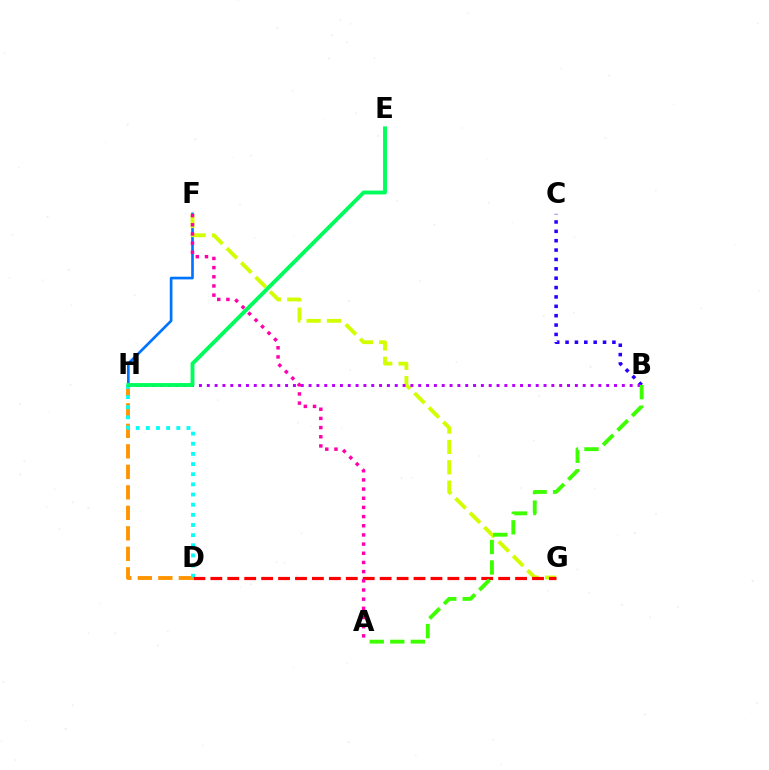{('F', 'H'): [{'color': '#0074ff', 'line_style': 'solid', 'thickness': 1.92}], ('F', 'G'): [{'color': '#d1ff00', 'line_style': 'dashed', 'thickness': 2.77}], ('B', 'C'): [{'color': '#2500ff', 'line_style': 'dotted', 'thickness': 2.55}], ('D', 'H'): [{'color': '#ff9400', 'line_style': 'dashed', 'thickness': 2.78}, {'color': '#00fff6', 'line_style': 'dotted', 'thickness': 2.76}], ('B', 'H'): [{'color': '#b900ff', 'line_style': 'dotted', 'thickness': 2.13}], ('E', 'H'): [{'color': '#00ff5c', 'line_style': 'solid', 'thickness': 2.8}], ('D', 'G'): [{'color': '#ff0000', 'line_style': 'dashed', 'thickness': 2.3}], ('A', 'B'): [{'color': '#3dff00', 'line_style': 'dashed', 'thickness': 2.79}], ('A', 'F'): [{'color': '#ff00ac', 'line_style': 'dotted', 'thickness': 2.49}]}